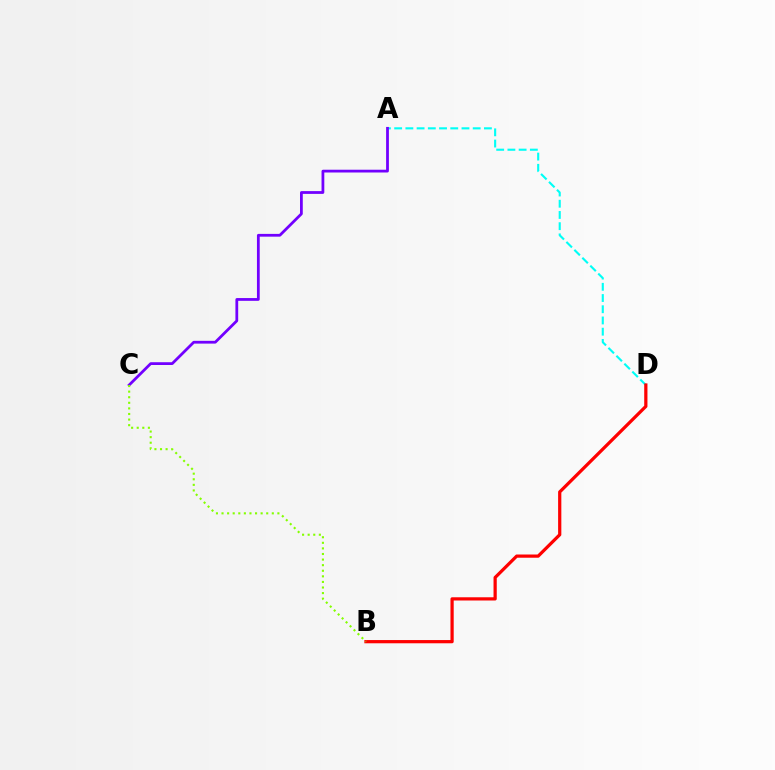{('A', 'D'): [{'color': '#00fff6', 'line_style': 'dashed', 'thickness': 1.52}], ('A', 'C'): [{'color': '#7200ff', 'line_style': 'solid', 'thickness': 2.0}], ('B', 'D'): [{'color': '#ff0000', 'line_style': 'solid', 'thickness': 2.32}], ('B', 'C'): [{'color': '#84ff00', 'line_style': 'dotted', 'thickness': 1.52}]}